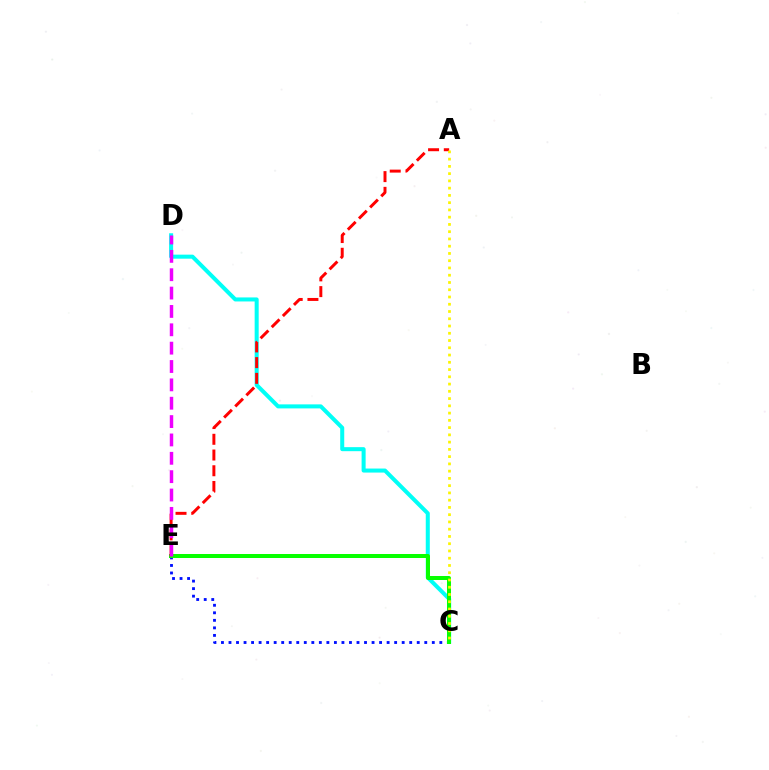{('C', 'E'): [{'color': '#0010ff', 'line_style': 'dotted', 'thickness': 2.05}, {'color': '#08ff00', 'line_style': 'solid', 'thickness': 2.87}], ('C', 'D'): [{'color': '#00fff6', 'line_style': 'solid', 'thickness': 2.9}], ('A', 'E'): [{'color': '#ff0000', 'line_style': 'dashed', 'thickness': 2.14}], ('D', 'E'): [{'color': '#ee00ff', 'line_style': 'dashed', 'thickness': 2.49}], ('A', 'C'): [{'color': '#fcf500', 'line_style': 'dotted', 'thickness': 1.97}]}